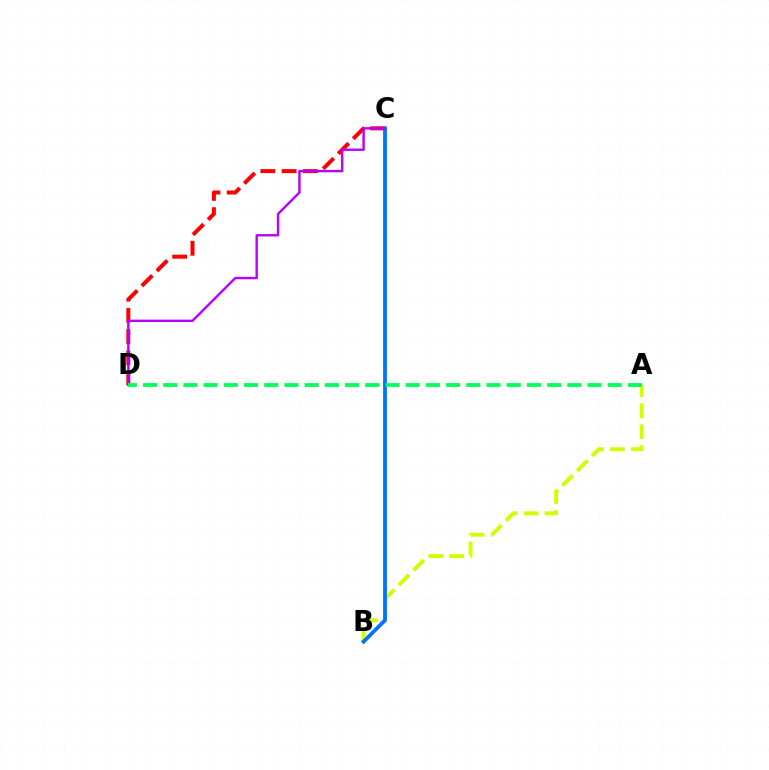{('C', 'D'): [{'color': '#ff0000', 'line_style': 'dashed', 'thickness': 2.89}, {'color': '#b900ff', 'line_style': 'solid', 'thickness': 1.73}], ('A', 'B'): [{'color': '#d1ff00', 'line_style': 'dashed', 'thickness': 2.84}], ('B', 'C'): [{'color': '#0074ff', 'line_style': 'solid', 'thickness': 2.74}], ('A', 'D'): [{'color': '#00ff5c', 'line_style': 'dashed', 'thickness': 2.74}]}